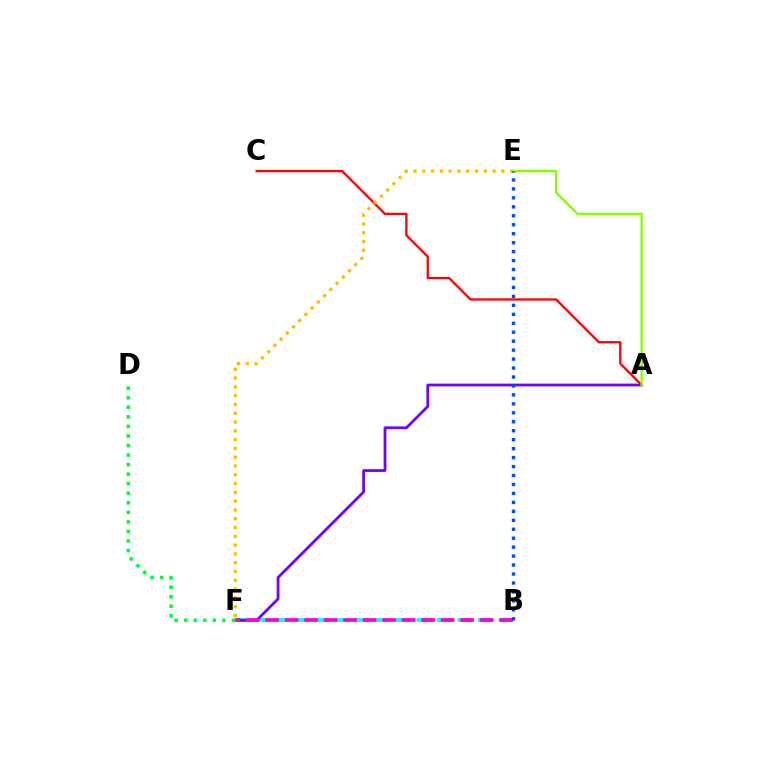{('B', 'F'): [{'color': '#00fff6', 'line_style': 'dashed', 'thickness': 2.79}, {'color': '#ff00cf', 'line_style': 'dashed', 'thickness': 2.65}], ('A', 'F'): [{'color': '#7200ff', 'line_style': 'solid', 'thickness': 1.99}], ('A', 'C'): [{'color': '#ff0000', 'line_style': 'solid', 'thickness': 1.64}], ('A', 'E'): [{'color': '#84ff00', 'line_style': 'solid', 'thickness': 1.72}], ('E', 'F'): [{'color': '#ffbd00', 'line_style': 'dotted', 'thickness': 2.39}], ('B', 'E'): [{'color': '#004bff', 'line_style': 'dotted', 'thickness': 2.43}], ('D', 'F'): [{'color': '#00ff39', 'line_style': 'dotted', 'thickness': 2.59}]}